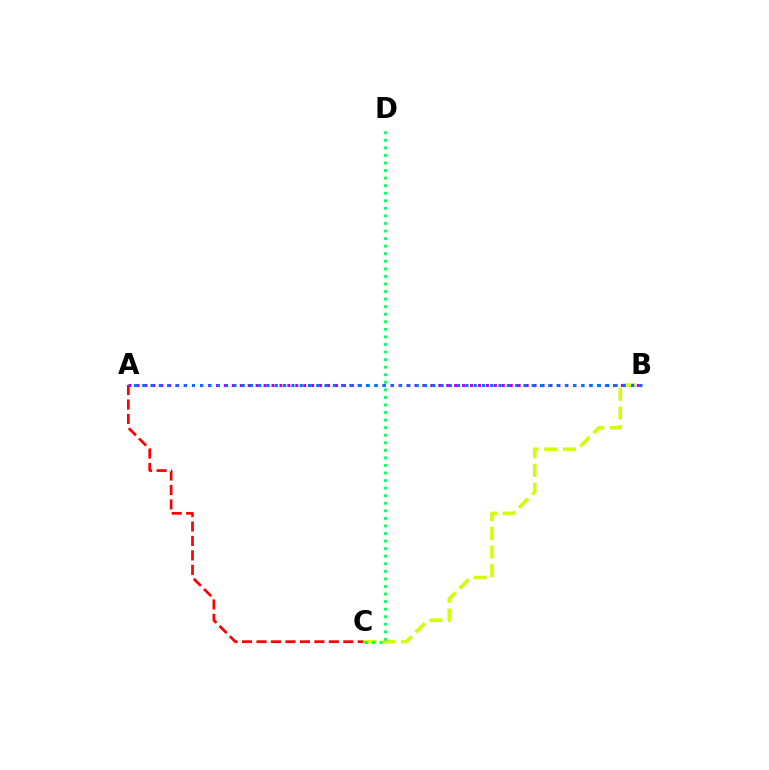{('A', 'C'): [{'color': '#ff0000', 'line_style': 'dashed', 'thickness': 1.97}], ('A', 'B'): [{'color': '#b900ff', 'line_style': 'dotted', 'thickness': 2.16}, {'color': '#0074ff', 'line_style': 'dotted', 'thickness': 2.25}], ('B', 'C'): [{'color': '#d1ff00', 'line_style': 'dashed', 'thickness': 2.53}], ('C', 'D'): [{'color': '#00ff5c', 'line_style': 'dotted', 'thickness': 2.05}]}